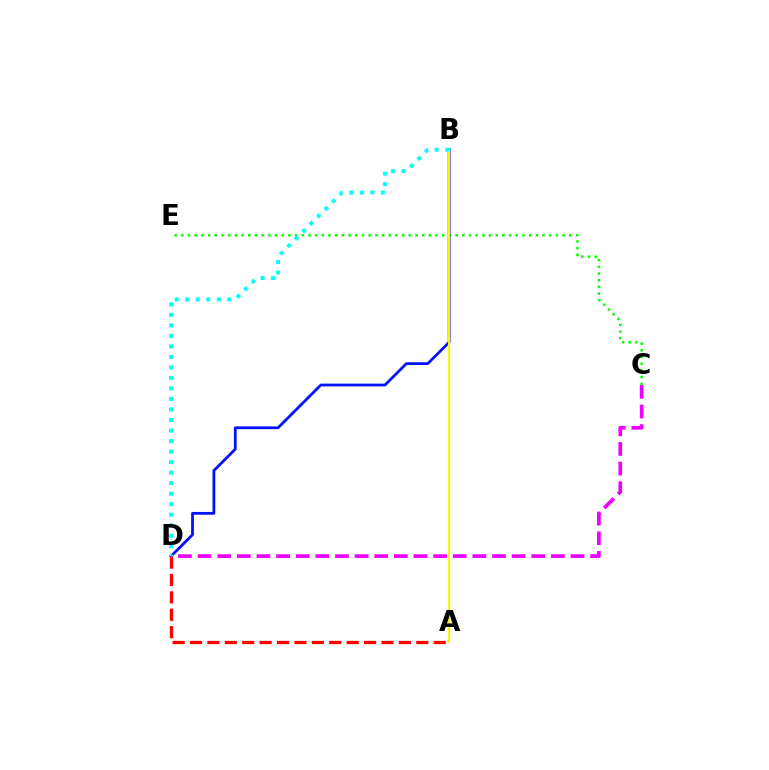{('C', 'E'): [{'color': '#08ff00', 'line_style': 'dotted', 'thickness': 1.82}], ('B', 'D'): [{'color': '#0010ff', 'line_style': 'solid', 'thickness': 1.99}, {'color': '#00fff6', 'line_style': 'dotted', 'thickness': 2.86}], ('A', 'B'): [{'color': '#fcf500', 'line_style': 'solid', 'thickness': 1.56}], ('A', 'D'): [{'color': '#ff0000', 'line_style': 'dashed', 'thickness': 2.36}], ('C', 'D'): [{'color': '#ee00ff', 'line_style': 'dashed', 'thickness': 2.67}]}